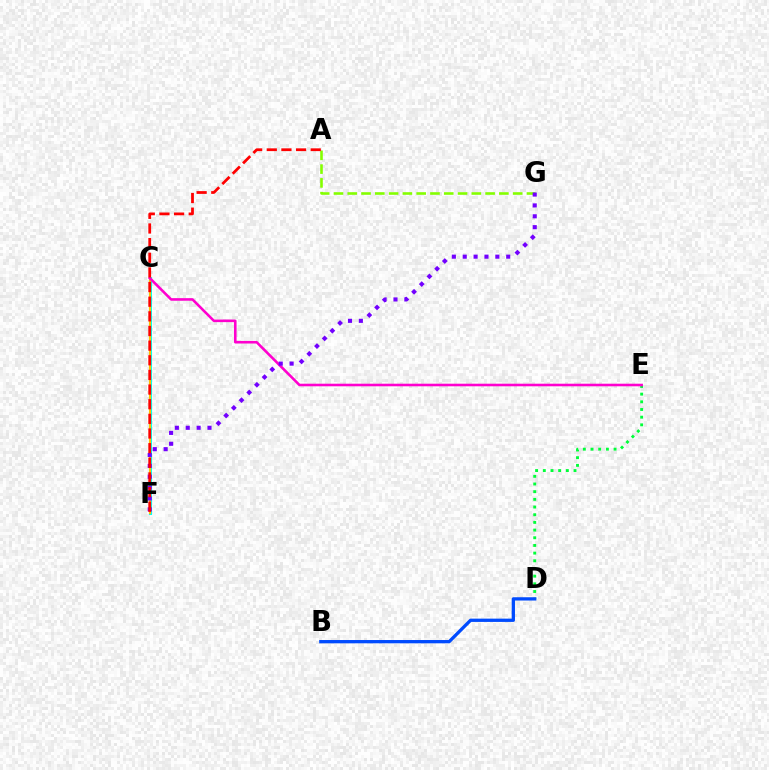{('D', 'E'): [{'color': '#00ff39', 'line_style': 'dotted', 'thickness': 2.09}], ('C', 'F'): [{'color': '#00fff6', 'line_style': 'solid', 'thickness': 2.19}, {'color': '#ffbd00', 'line_style': 'solid', 'thickness': 1.52}], ('B', 'D'): [{'color': '#004bff', 'line_style': 'solid', 'thickness': 2.37}], ('A', 'G'): [{'color': '#84ff00', 'line_style': 'dashed', 'thickness': 1.87}], ('C', 'E'): [{'color': '#ff00cf', 'line_style': 'solid', 'thickness': 1.86}], ('F', 'G'): [{'color': '#7200ff', 'line_style': 'dotted', 'thickness': 2.95}], ('A', 'F'): [{'color': '#ff0000', 'line_style': 'dashed', 'thickness': 1.99}]}